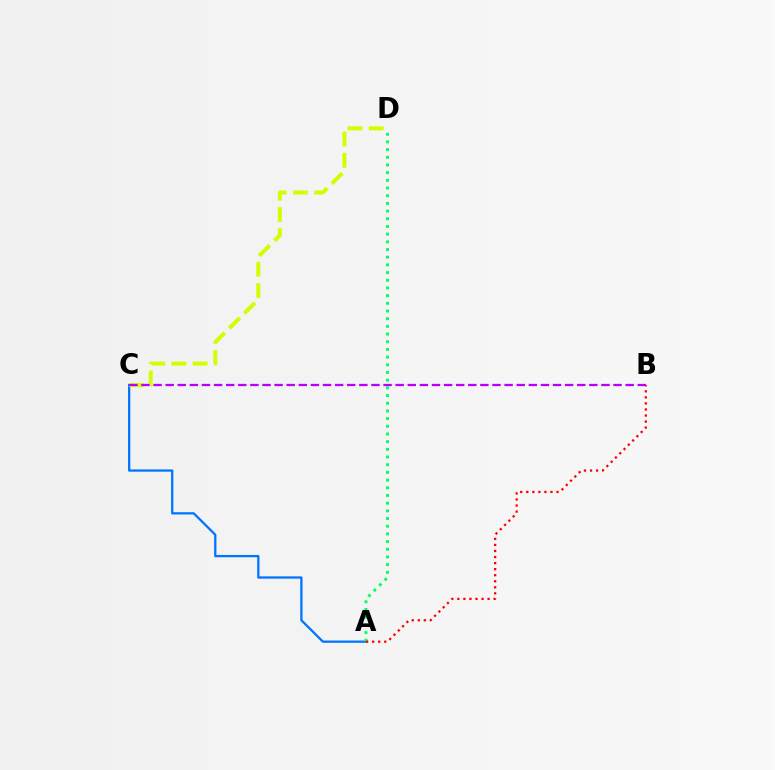{('A', 'C'): [{'color': '#0074ff', 'line_style': 'solid', 'thickness': 1.64}], ('C', 'D'): [{'color': '#d1ff00', 'line_style': 'dashed', 'thickness': 2.89}], ('A', 'D'): [{'color': '#00ff5c', 'line_style': 'dotted', 'thickness': 2.09}], ('A', 'B'): [{'color': '#ff0000', 'line_style': 'dotted', 'thickness': 1.64}], ('B', 'C'): [{'color': '#b900ff', 'line_style': 'dashed', 'thickness': 1.64}]}